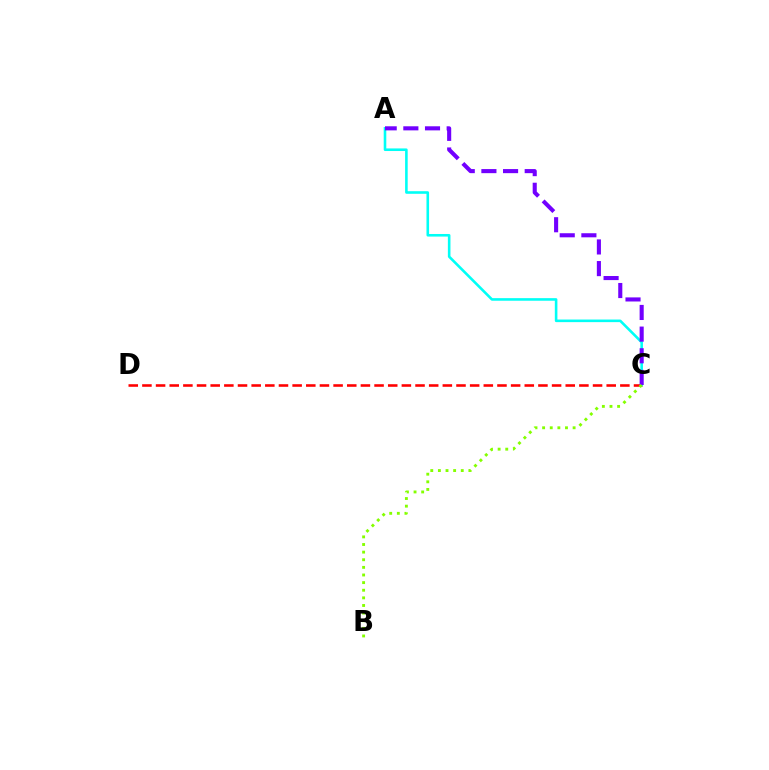{('C', 'D'): [{'color': '#ff0000', 'line_style': 'dashed', 'thickness': 1.86}], ('A', 'C'): [{'color': '#00fff6', 'line_style': 'solid', 'thickness': 1.87}, {'color': '#7200ff', 'line_style': 'dashed', 'thickness': 2.94}], ('B', 'C'): [{'color': '#84ff00', 'line_style': 'dotted', 'thickness': 2.07}]}